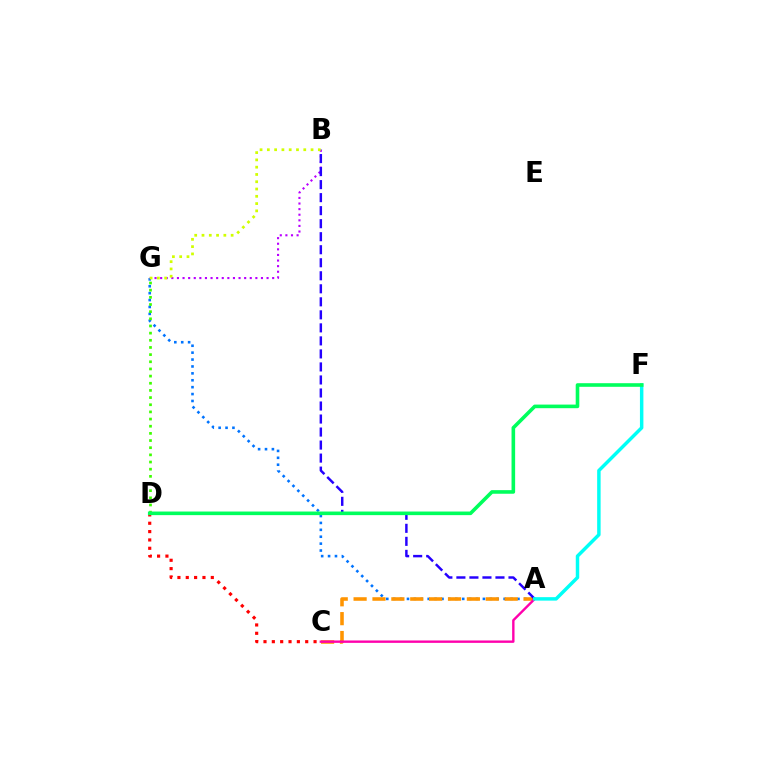{('A', 'G'): [{'color': '#0074ff', 'line_style': 'dotted', 'thickness': 1.88}], ('A', 'C'): [{'color': '#ff9400', 'line_style': 'dashed', 'thickness': 2.56}, {'color': '#ff00ac', 'line_style': 'solid', 'thickness': 1.72}], ('B', 'G'): [{'color': '#b900ff', 'line_style': 'dotted', 'thickness': 1.52}, {'color': '#d1ff00', 'line_style': 'dotted', 'thickness': 1.98}], ('A', 'B'): [{'color': '#2500ff', 'line_style': 'dashed', 'thickness': 1.77}], ('D', 'G'): [{'color': '#3dff00', 'line_style': 'dotted', 'thickness': 1.95}], ('C', 'D'): [{'color': '#ff0000', 'line_style': 'dotted', 'thickness': 2.27}], ('A', 'F'): [{'color': '#00fff6', 'line_style': 'solid', 'thickness': 2.49}], ('D', 'F'): [{'color': '#00ff5c', 'line_style': 'solid', 'thickness': 2.59}]}